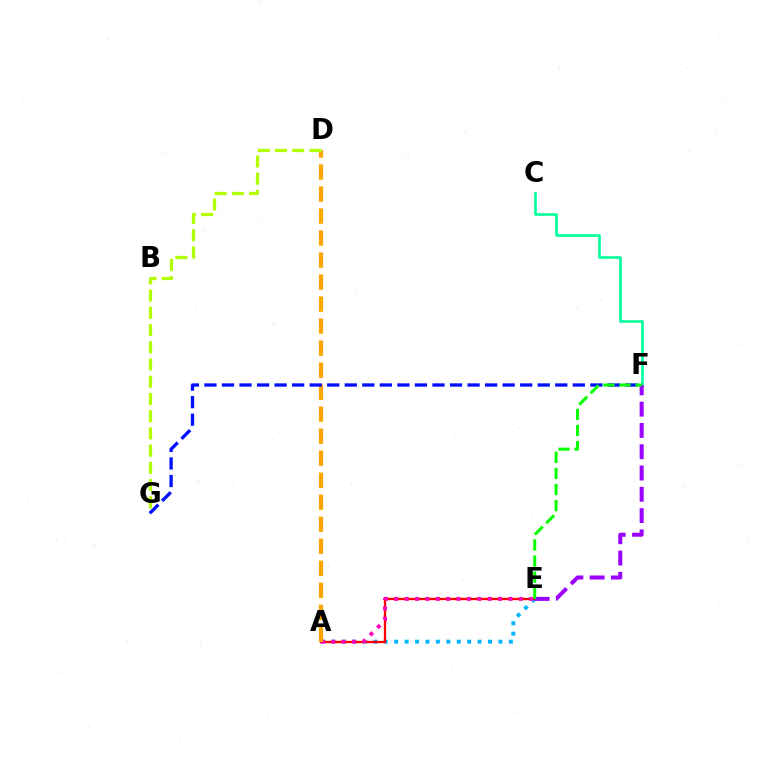{('A', 'E'): [{'color': '#00b5ff', 'line_style': 'dotted', 'thickness': 2.83}, {'color': '#ff0000', 'line_style': 'solid', 'thickness': 1.67}, {'color': '#ff00bd', 'line_style': 'dotted', 'thickness': 2.82}], ('C', 'F'): [{'color': '#00ff9d', 'line_style': 'solid', 'thickness': 1.89}], ('E', 'F'): [{'color': '#9b00ff', 'line_style': 'dashed', 'thickness': 2.89}, {'color': '#08ff00', 'line_style': 'dashed', 'thickness': 2.19}], ('A', 'D'): [{'color': '#ffa500', 'line_style': 'dashed', 'thickness': 2.99}], ('D', 'G'): [{'color': '#b3ff00', 'line_style': 'dashed', 'thickness': 2.34}], ('F', 'G'): [{'color': '#0010ff', 'line_style': 'dashed', 'thickness': 2.38}]}